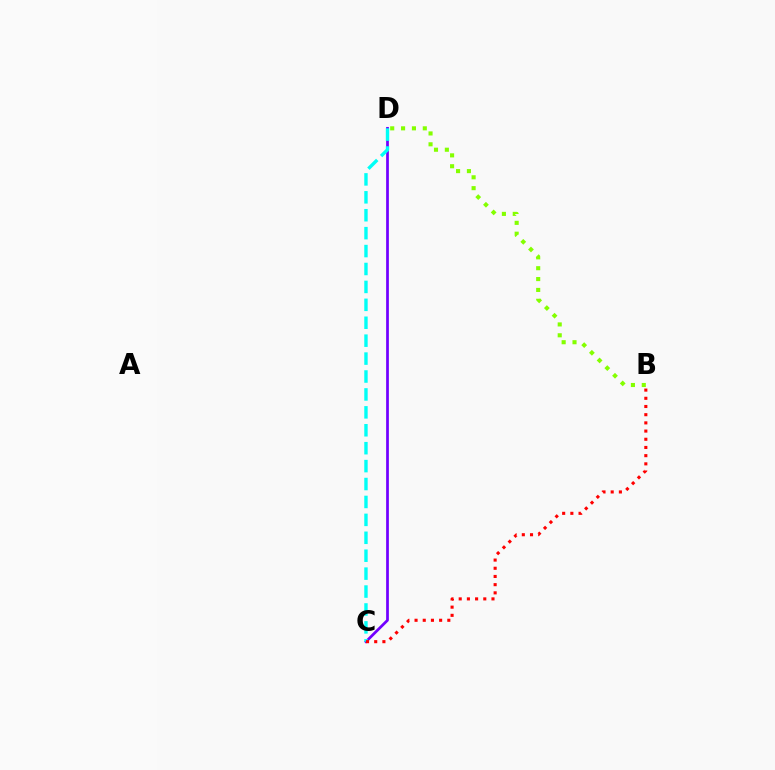{('C', 'D'): [{'color': '#7200ff', 'line_style': 'solid', 'thickness': 1.97}, {'color': '#00fff6', 'line_style': 'dashed', 'thickness': 2.43}], ('B', 'D'): [{'color': '#84ff00', 'line_style': 'dotted', 'thickness': 2.95}], ('B', 'C'): [{'color': '#ff0000', 'line_style': 'dotted', 'thickness': 2.23}]}